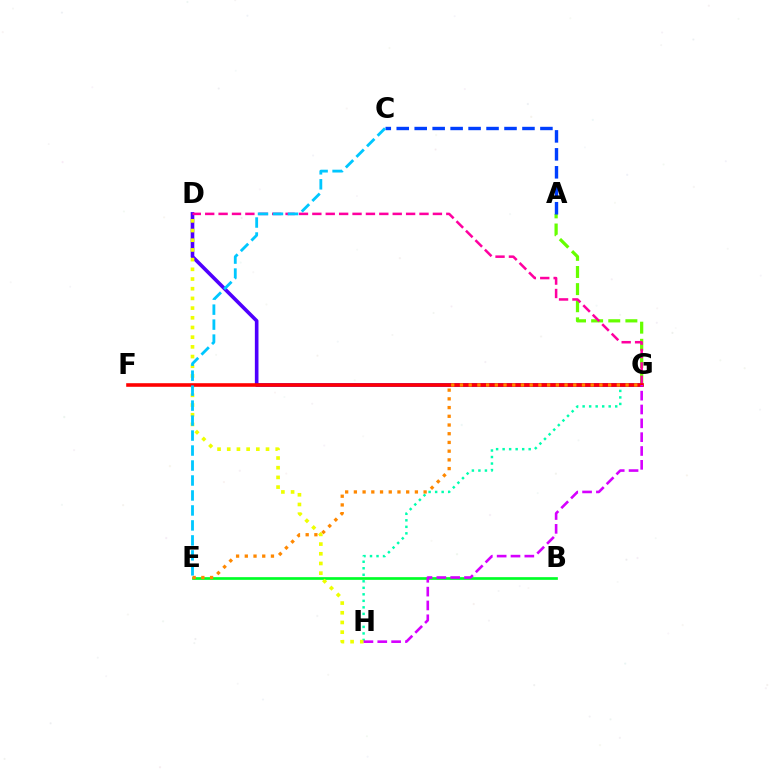{('B', 'E'): [{'color': '#00ff27', 'line_style': 'solid', 'thickness': 1.94}], ('D', 'G'): [{'color': '#4f00ff', 'line_style': 'solid', 'thickness': 2.61}, {'color': '#ff00a0', 'line_style': 'dashed', 'thickness': 1.82}], ('G', 'H'): [{'color': '#00ffaf', 'line_style': 'dotted', 'thickness': 1.77}, {'color': '#d600ff', 'line_style': 'dashed', 'thickness': 1.88}], ('A', 'G'): [{'color': '#66ff00', 'line_style': 'dashed', 'thickness': 2.33}], ('D', 'H'): [{'color': '#eeff00', 'line_style': 'dotted', 'thickness': 2.63}], ('F', 'G'): [{'color': '#ff0000', 'line_style': 'solid', 'thickness': 2.58}], ('A', 'C'): [{'color': '#003fff', 'line_style': 'dashed', 'thickness': 2.44}], ('E', 'G'): [{'color': '#ff8800', 'line_style': 'dotted', 'thickness': 2.37}], ('C', 'E'): [{'color': '#00c7ff', 'line_style': 'dashed', 'thickness': 2.03}]}